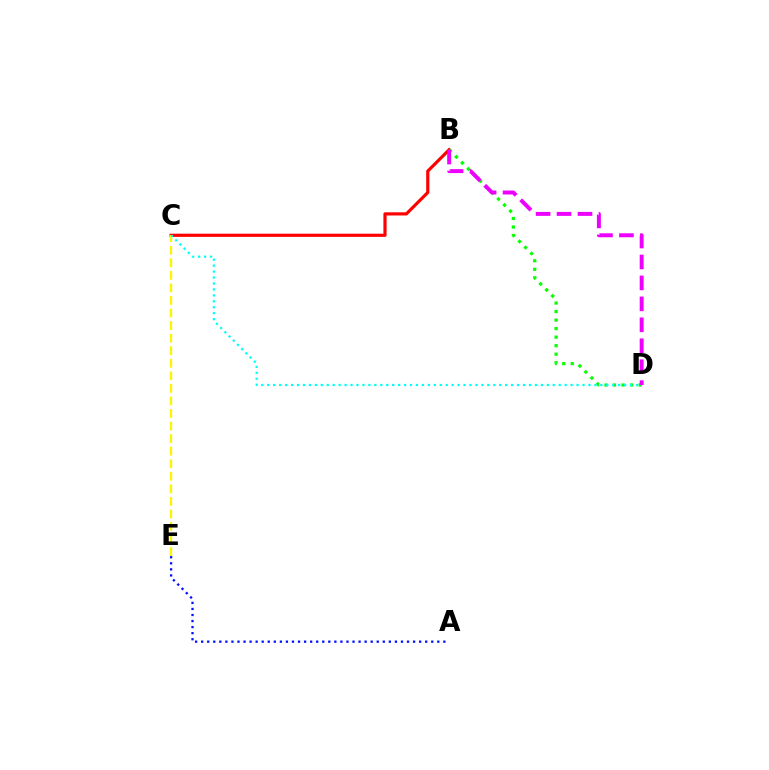{('B', 'C'): [{'color': '#ff0000', 'line_style': 'solid', 'thickness': 2.29}], ('B', 'D'): [{'color': '#08ff00', 'line_style': 'dotted', 'thickness': 2.32}, {'color': '#ee00ff', 'line_style': 'dashed', 'thickness': 2.85}], ('C', 'E'): [{'color': '#fcf500', 'line_style': 'dashed', 'thickness': 1.71}], ('C', 'D'): [{'color': '#00fff6', 'line_style': 'dotted', 'thickness': 1.62}], ('A', 'E'): [{'color': '#0010ff', 'line_style': 'dotted', 'thickness': 1.65}]}